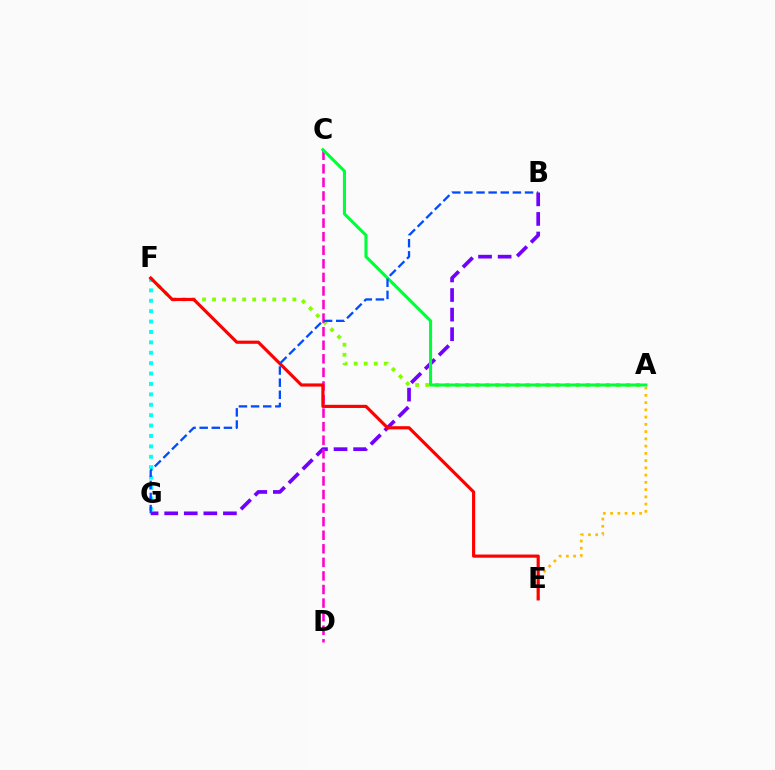{('B', 'G'): [{'color': '#7200ff', 'line_style': 'dashed', 'thickness': 2.66}, {'color': '#004bff', 'line_style': 'dashed', 'thickness': 1.65}], ('A', 'F'): [{'color': '#84ff00', 'line_style': 'dotted', 'thickness': 2.73}], ('C', 'D'): [{'color': '#ff00cf', 'line_style': 'dashed', 'thickness': 1.84}], ('F', 'G'): [{'color': '#00fff6', 'line_style': 'dotted', 'thickness': 2.83}], ('A', 'E'): [{'color': '#ffbd00', 'line_style': 'dotted', 'thickness': 1.97}], ('A', 'C'): [{'color': '#00ff39', 'line_style': 'solid', 'thickness': 2.21}], ('E', 'F'): [{'color': '#ff0000', 'line_style': 'solid', 'thickness': 2.27}]}